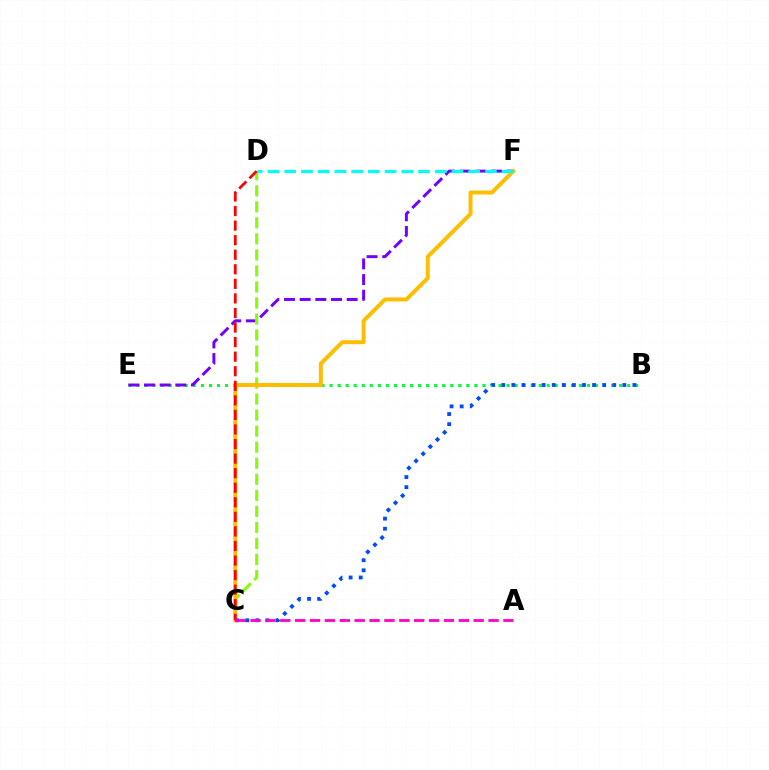{('B', 'E'): [{'color': '#00ff39', 'line_style': 'dotted', 'thickness': 2.19}], ('E', 'F'): [{'color': '#7200ff', 'line_style': 'dashed', 'thickness': 2.13}], ('C', 'D'): [{'color': '#84ff00', 'line_style': 'dashed', 'thickness': 2.18}, {'color': '#ff0000', 'line_style': 'dashed', 'thickness': 1.98}], ('C', 'F'): [{'color': '#ffbd00', 'line_style': 'solid', 'thickness': 2.86}], ('D', 'F'): [{'color': '#00fff6', 'line_style': 'dashed', 'thickness': 2.27}], ('B', 'C'): [{'color': '#004bff', 'line_style': 'dotted', 'thickness': 2.74}], ('A', 'C'): [{'color': '#ff00cf', 'line_style': 'dashed', 'thickness': 2.02}]}